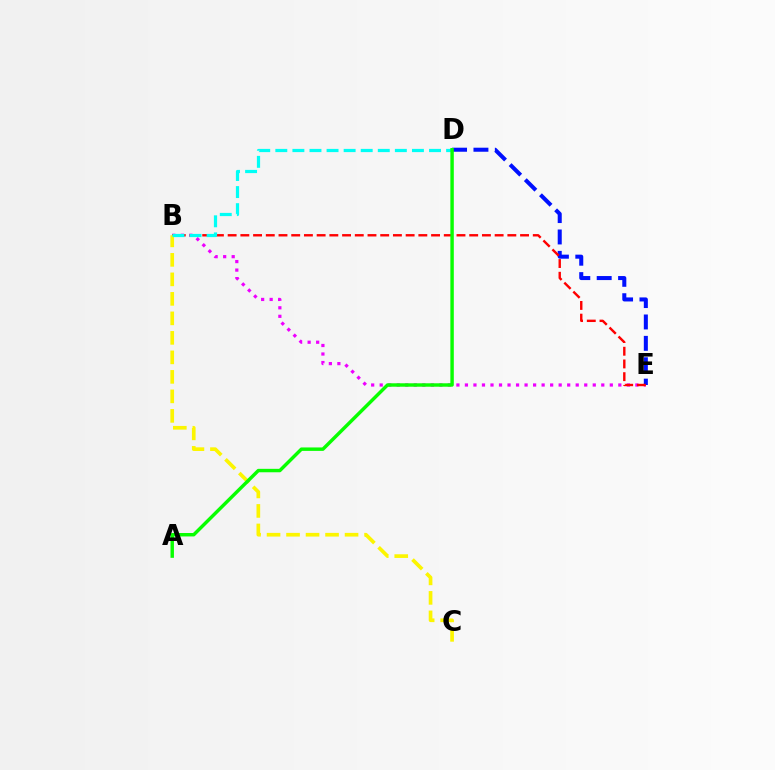{('B', 'E'): [{'color': '#ee00ff', 'line_style': 'dotted', 'thickness': 2.32}, {'color': '#ff0000', 'line_style': 'dashed', 'thickness': 1.73}], ('D', 'E'): [{'color': '#0010ff', 'line_style': 'dashed', 'thickness': 2.91}], ('B', 'C'): [{'color': '#fcf500', 'line_style': 'dashed', 'thickness': 2.65}], ('B', 'D'): [{'color': '#00fff6', 'line_style': 'dashed', 'thickness': 2.32}], ('A', 'D'): [{'color': '#08ff00', 'line_style': 'solid', 'thickness': 2.47}]}